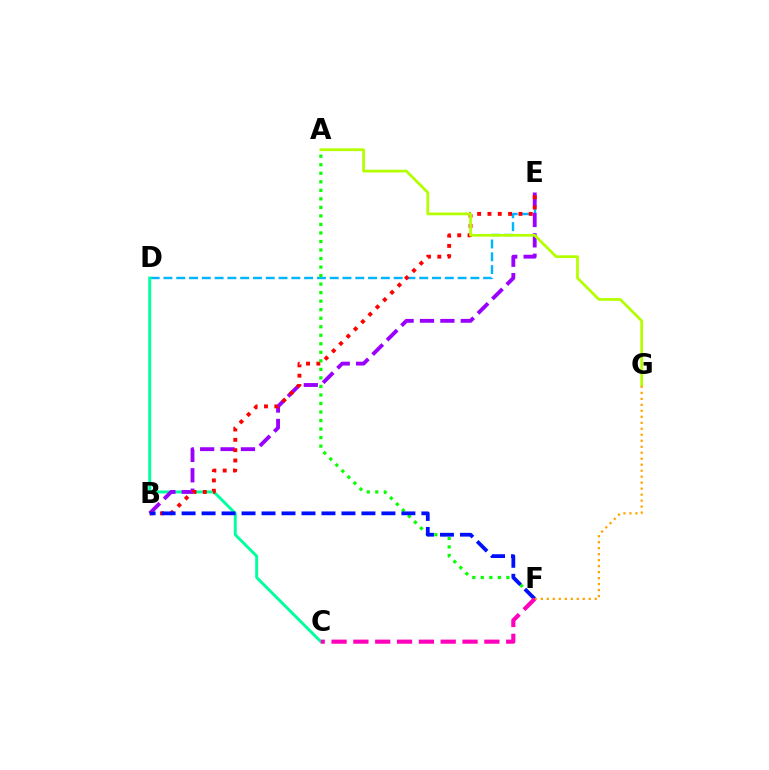{('D', 'E'): [{'color': '#00b5ff', 'line_style': 'dashed', 'thickness': 1.74}], ('C', 'D'): [{'color': '#00ff9d', 'line_style': 'solid', 'thickness': 2.11}], ('B', 'E'): [{'color': '#9b00ff', 'line_style': 'dashed', 'thickness': 2.77}, {'color': '#ff0000', 'line_style': 'dotted', 'thickness': 2.81}], ('A', 'F'): [{'color': '#08ff00', 'line_style': 'dotted', 'thickness': 2.32}], ('A', 'G'): [{'color': '#b3ff00', 'line_style': 'solid', 'thickness': 1.97}], ('B', 'F'): [{'color': '#0010ff', 'line_style': 'dashed', 'thickness': 2.71}], ('F', 'G'): [{'color': '#ffa500', 'line_style': 'dotted', 'thickness': 1.63}], ('C', 'F'): [{'color': '#ff00bd', 'line_style': 'dashed', 'thickness': 2.97}]}